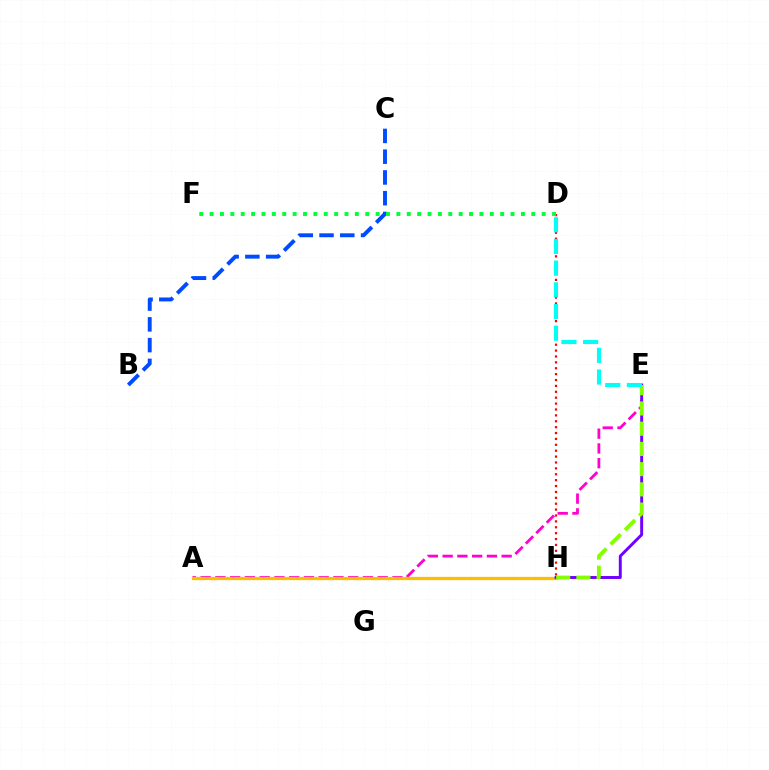{('A', 'E'): [{'color': '#ff00cf', 'line_style': 'dashed', 'thickness': 2.0}], ('A', 'H'): [{'color': '#ffbd00', 'line_style': 'solid', 'thickness': 2.36}], ('D', 'H'): [{'color': '#ff0000', 'line_style': 'dotted', 'thickness': 1.6}], ('B', 'C'): [{'color': '#004bff', 'line_style': 'dashed', 'thickness': 2.82}], ('E', 'H'): [{'color': '#7200ff', 'line_style': 'solid', 'thickness': 2.12}, {'color': '#84ff00', 'line_style': 'dashed', 'thickness': 2.75}], ('D', 'E'): [{'color': '#00fff6', 'line_style': 'dashed', 'thickness': 2.95}], ('D', 'F'): [{'color': '#00ff39', 'line_style': 'dotted', 'thickness': 2.82}]}